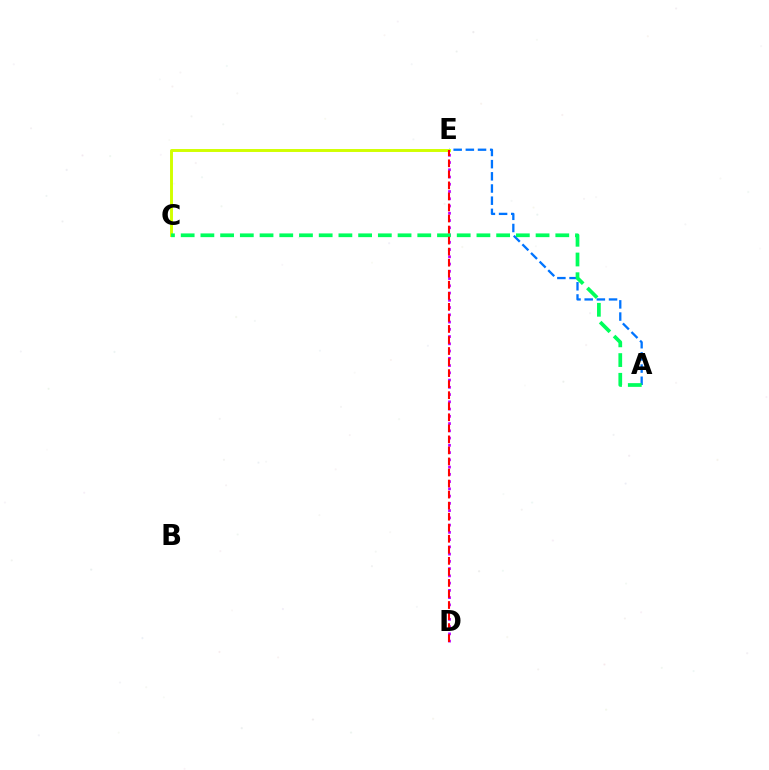{('D', 'E'): [{'color': '#b900ff', 'line_style': 'dotted', 'thickness': 1.97}, {'color': '#ff0000', 'line_style': 'dashed', 'thickness': 1.5}], ('A', 'E'): [{'color': '#0074ff', 'line_style': 'dashed', 'thickness': 1.65}], ('C', 'E'): [{'color': '#d1ff00', 'line_style': 'solid', 'thickness': 2.11}], ('A', 'C'): [{'color': '#00ff5c', 'line_style': 'dashed', 'thickness': 2.68}]}